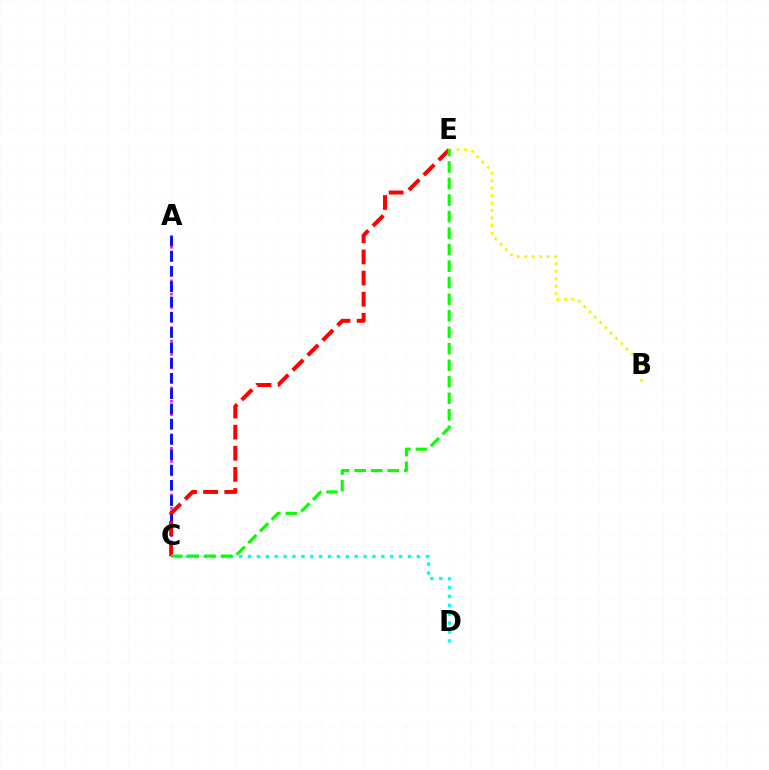{('A', 'C'): [{'color': '#ee00ff', 'line_style': 'dotted', 'thickness': 1.82}, {'color': '#0010ff', 'line_style': 'dashed', 'thickness': 2.08}], ('B', 'E'): [{'color': '#fcf500', 'line_style': 'dotted', 'thickness': 2.03}], ('C', 'D'): [{'color': '#00fff6', 'line_style': 'dotted', 'thickness': 2.41}], ('C', 'E'): [{'color': '#ff0000', 'line_style': 'dashed', 'thickness': 2.87}, {'color': '#08ff00', 'line_style': 'dashed', 'thickness': 2.24}]}